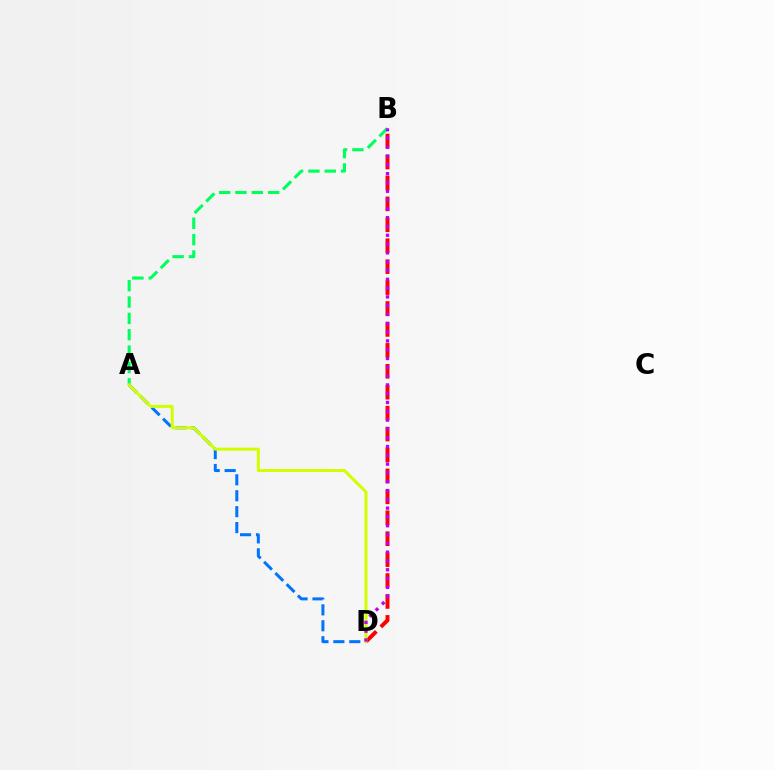{('A', 'B'): [{'color': '#00ff5c', 'line_style': 'dashed', 'thickness': 2.22}], ('B', 'D'): [{'color': '#ff0000', 'line_style': 'dashed', 'thickness': 2.84}, {'color': '#b900ff', 'line_style': 'dotted', 'thickness': 2.39}], ('A', 'D'): [{'color': '#0074ff', 'line_style': 'dashed', 'thickness': 2.16}, {'color': '#d1ff00', 'line_style': 'solid', 'thickness': 2.16}]}